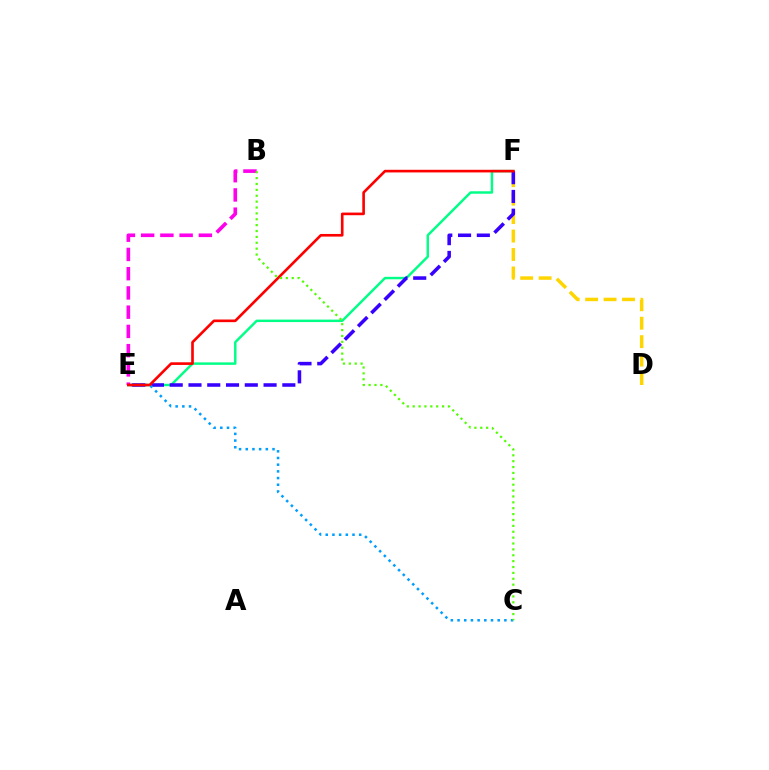{('D', 'F'): [{'color': '#ffd500', 'line_style': 'dashed', 'thickness': 2.51}], ('E', 'F'): [{'color': '#00ff86', 'line_style': 'solid', 'thickness': 1.77}, {'color': '#3700ff', 'line_style': 'dashed', 'thickness': 2.55}, {'color': '#ff0000', 'line_style': 'solid', 'thickness': 1.9}], ('B', 'E'): [{'color': '#ff00ed', 'line_style': 'dashed', 'thickness': 2.61}], ('C', 'E'): [{'color': '#009eff', 'line_style': 'dotted', 'thickness': 1.82}], ('B', 'C'): [{'color': '#4fff00', 'line_style': 'dotted', 'thickness': 1.6}]}